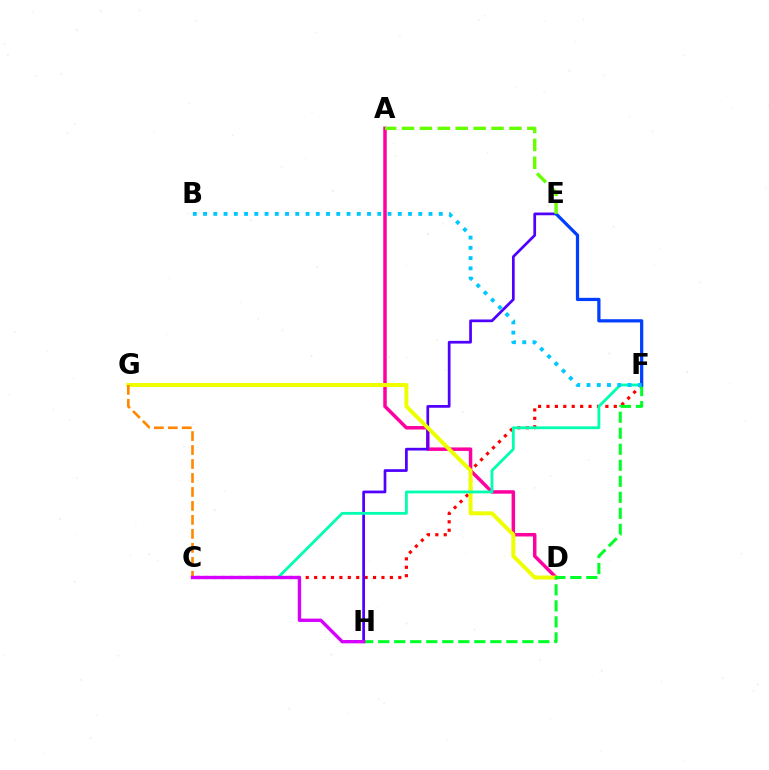{('C', 'F'): [{'color': '#ff0000', 'line_style': 'dotted', 'thickness': 2.29}, {'color': '#00ffaf', 'line_style': 'solid', 'thickness': 2.02}], ('A', 'D'): [{'color': '#ff00a0', 'line_style': 'solid', 'thickness': 2.51}], ('E', 'H'): [{'color': '#4f00ff', 'line_style': 'solid', 'thickness': 1.96}], ('D', 'G'): [{'color': '#eeff00', 'line_style': 'solid', 'thickness': 2.85}], ('F', 'H'): [{'color': '#00ff27', 'line_style': 'dashed', 'thickness': 2.18}], ('C', 'G'): [{'color': '#ff8800', 'line_style': 'dashed', 'thickness': 1.9}], ('C', 'H'): [{'color': '#d600ff', 'line_style': 'solid', 'thickness': 2.41}], ('E', 'F'): [{'color': '#003fff', 'line_style': 'solid', 'thickness': 2.33}], ('B', 'F'): [{'color': '#00c7ff', 'line_style': 'dotted', 'thickness': 2.78}], ('A', 'E'): [{'color': '#66ff00', 'line_style': 'dashed', 'thickness': 2.43}]}